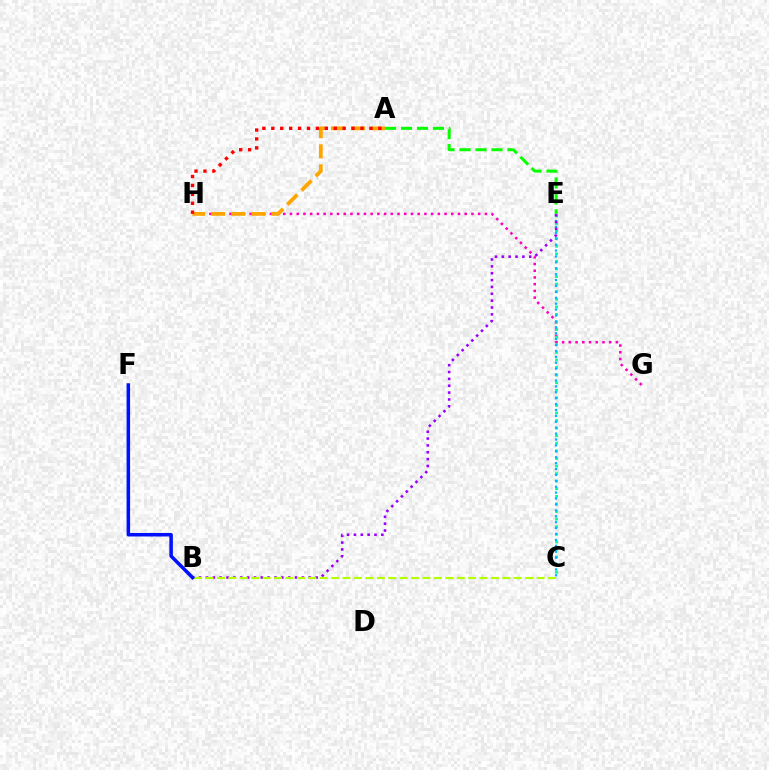{('G', 'H'): [{'color': '#ff00bd', 'line_style': 'dotted', 'thickness': 1.83}], ('C', 'E'): [{'color': '#00ff9d', 'line_style': 'dotted', 'thickness': 2.06}, {'color': '#00b5ff', 'line_style': 'dotted', 'thickness': 1.6}], ('A', 'H'): [{'color': '#ffa500', 'line_style': 'dashed', 'thickness': 2.72}, {'color': '#ff0000', 'line_style': 'dotted', 'thickness': 2.42}], ('B', 'E'): [{'color': '#9b00ff', 'line_style': 'dotted', 'thickness': 1.86}], ('B', 'C'): [{'color': '#b3ff00', 'line_style': 'dashed', 'thickness': 1.55}], ('A', 'E'): [{'color': '#08ff00', 'line_style': 'dashed', 'thickness': 2.17}], ('B', 'F'): [{'color': '#0010ff', 'line_style': 'solid', 'thickness': 2.54}]}